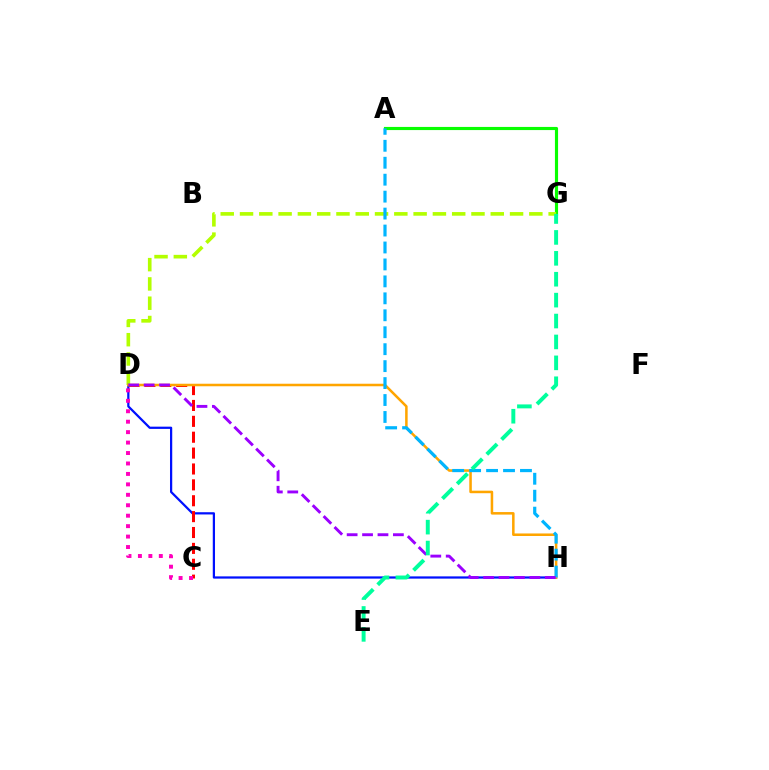{('A', 'G'): [{'color': '#08ff00', 'line_style': 'solid', 'thickness': 2.26}], ('D', 'G'): [{'color': '#b3ff00', 'line_style': 'dashed', 'thickness': 2.62}], ('D', 'H'): [{'color': '#0010ff', 'line_style': 'solid', 'thickness': 1.61}, {'color': '#ffa500', 'line_style': 'solid', 'thickness': 1.82}, {'color': '#9b00ff', 'line_style': 'dashed', 'thickness': 2.09}], ('C', 'D'): [{'color': '#ff0000', 'line_style': 'dashed', 'thickness': 2.16}, {'color': '#ff00bd', 'line_style': 'dotted', 'thickness': 2.84}], ('A', 'H'): [{'color': '#00b5ff', 'line_style': 'dashed', 'thickness': 2.3}], ('E', 'G'): [{'color': '#00ff9d', 'line_style': 'dashed', 'thickness': 2.84}]}